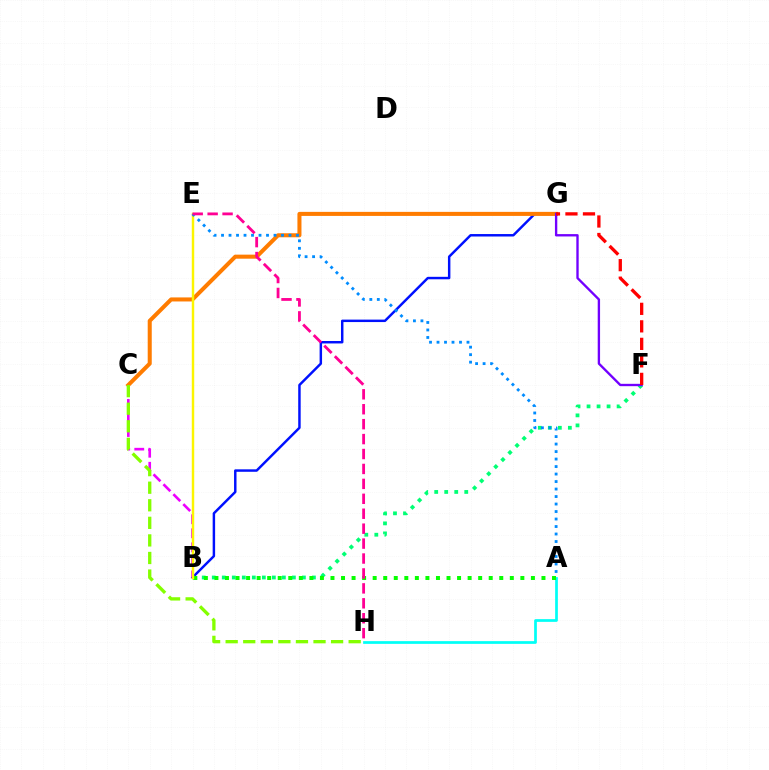{('B', 'F'): [{'color': '#00ff74', 'line_style': 'dotted', 'thickness': 2.72}], ('B', 'G'): [{'color': '#0010ff', 'line_style': 'solid', 'thickness': 1.77}], ('B', 'C'): [{'color': '#ee00ff', 'line_style': 'dashed', 'thickness': 1.91}], ('A', 'H'): [{'color': '#00fff6', 'line_style': 'solid', 'thickness': 1.95}], ('C', 'G'): [{'color': '#ff7c00', 'line_style': 'solid', 'thickness': 2.91}], ('C', 'H'): [{'color': '#84ff00', 'line_style': 'dashed', 'thickness': 2.39}], ('F', 'G'): [{'color': '#7200ff', 'line_style': 'solid', 'thickness': 1.69}, {'color': '#ff0000', 'line_style': 'dashed', 'thickness': 2.38}], ('A', 'B'): [{'color': '#08ff00', 'line_style': 'dotted', 'thickness': 2.87}], ('B', 'E'): [{'color': '#fcf500', 'line_style': 'solid', 'thickness': 1.75}], ('A', 'E'): [{'color': '#008cff', 'line_style': 'dotted', 'thickness': 2.04}], ('E', 'H'): [{'color': '#ff0094', 'line_style': 'dashed', 'thickness': 2.03}]}